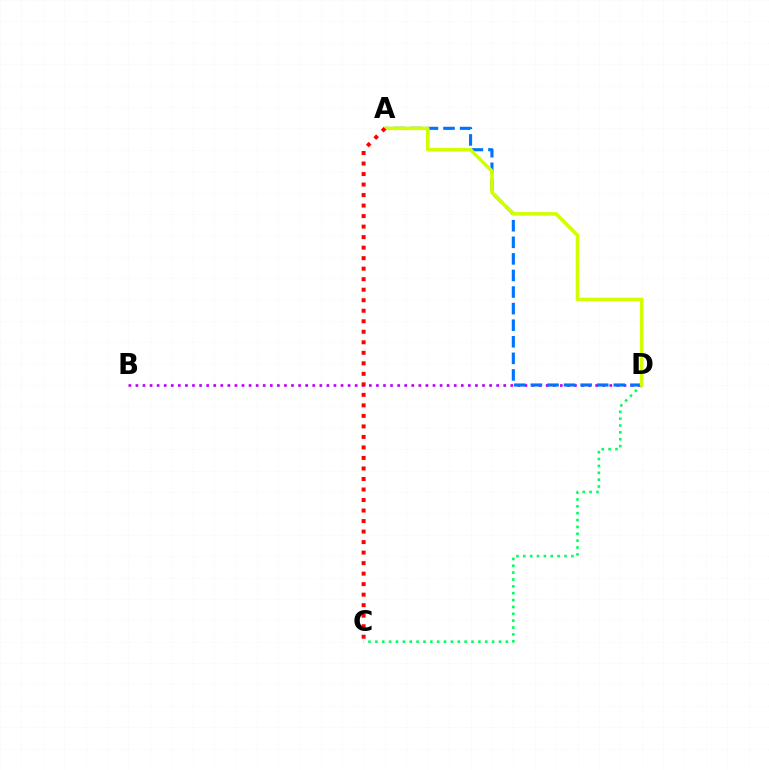{('C', 'D'): [{'color': '#00ff5c', 'line_style': 'dotted', 'thickness': 1.87}], ('B', 'D'): [{'color': '#b900ff', 'line_style': 'dotted', 'thickness': 1.92}], ('A', 'D'): [{'color': '#0074ff', 'line_style': 'dashed', 'thickness': 2.25}, {'color': '#d1ff00', 'line_style': 'solid', 'thickness': 2.58}], ('A', 'C'): [{'color': '#ff0000', 'line_style': 'dotted', 'thickness': 2.86}]}